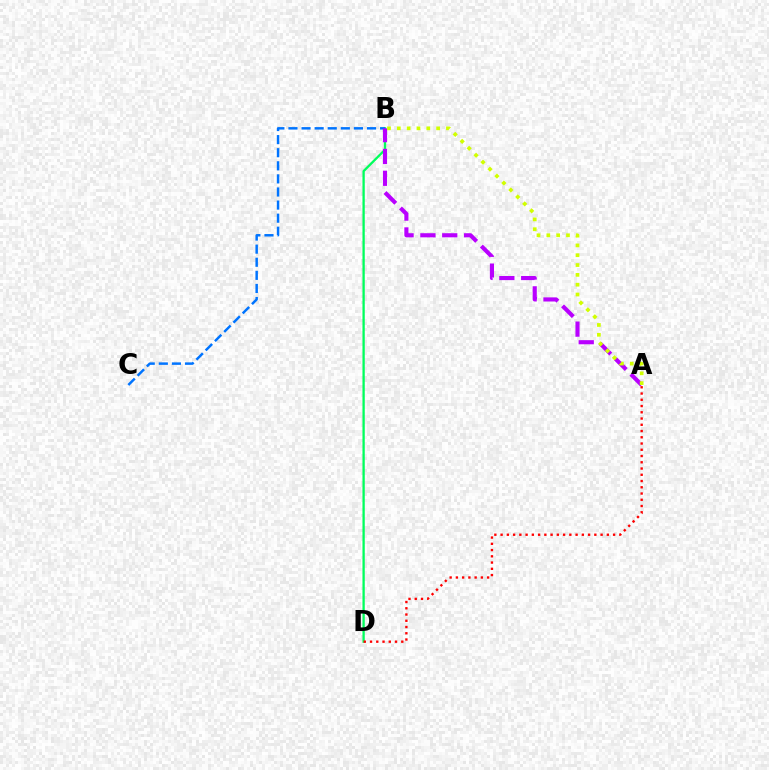{('B', 'D'): [{'color': '#00ff5c', 'line_style': 'solid', 'thickness': 1.66}], ('A', 'D'): [{'color': '#ff0000', 'line_style': 'dotted', 'thickness': 1.7}], ('B', 'C'): [{'color': '#0074ff', 'line_style': 'dashed', 'thickness': 1.78}], ('A', 'B'): [{'color': '#b900ff', 'line_style': 'dashed', 'thickness': 2.97}, {'color': '#d1ff00', 'line_style': 'dotted', 'thickness': 2.67}]}